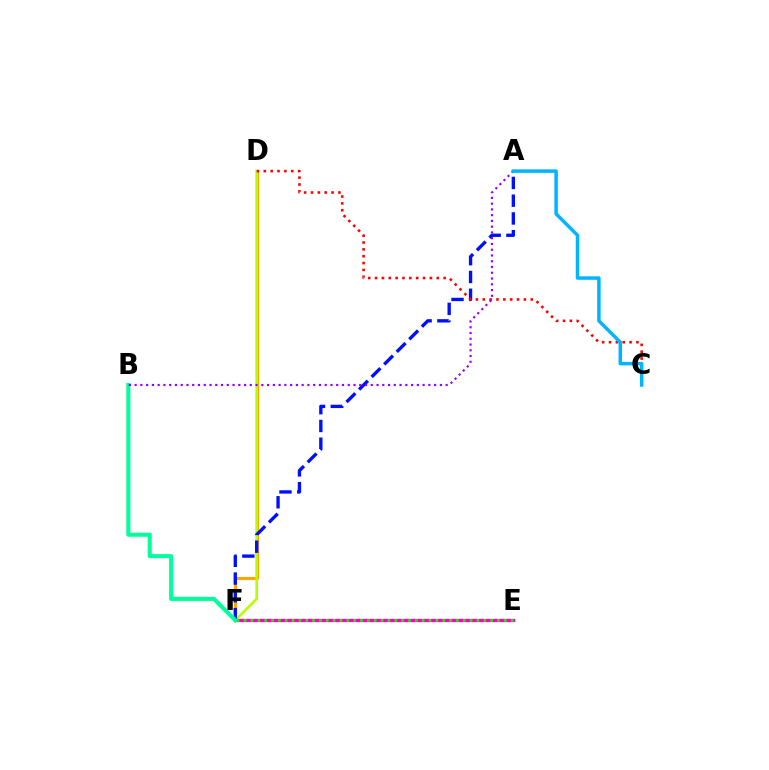{('D', 'F'): [{'color': '#ffa500', 'line_style': 'solid', 'thickness': 2.2}, {'color': '#b3ff00', 'line_style': 'solid', 'thickness': 1.89}], ('E', 'F'): [{'color': '#ff00bd', 'line_style': 'solid', 'thickness': 2.37}, {'color': '#08ff00', 'line_style': 'dotted', 'thickness': 1.86}], ('A', 'F'): [{'color': '#0010ff', 'line_style': 'dashed', 'thickness': 2.41}], ('C', 'D'): [{'color': '#ff0000', 'line_style': 'dotted', 'thickness': 1.86}], ('B', 'F'): [{'color': '#00ff9d', 'line_style': 'solid', 'thickness': 2.92}], ('A', 'B'): [{'color': '#9b00ff', 'line_style': 'dotted', 'thickness': 1.56}], ('A', 'C'): [{'color': '#00b5ff', 'line_style': 'solid', 'thickness': 2.51}]}